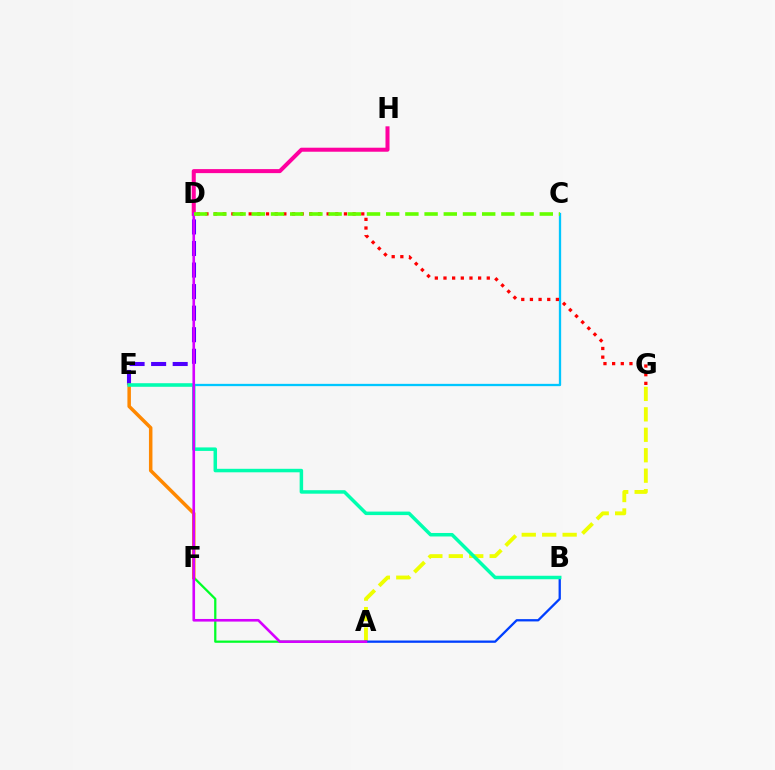{('A', 'G'): [{'color': '#eeff00', 'line_style': 'dashed', 'thickness': 2.78}], ('C', 'E'): [{'color': '#00c7ff', 'line_style': 'solid', 'thickness': 1.66}], ('D', 'H'): [{'color': '#ff00a0', 'line_style': 'solid', 'thickness': 2.89}], ('D', 'E'): [{'color': '#4f00ff', 'line_style': 'dashed', 'thickness': 2.93}], ('A', 'F'): [{'color': '#00ff27', 'line_style': 'solid', 'thickness': 1.62}], ('A', 'B'): [{'color': '#003fff', 'line_style': 'solid', 'thickness': 1.65}], ('E', 'F'): [{'color': '#ff8800', 'line_style': 'solid', 'thickness': 2.52}], ('B', 'E'): [{'color': '#00ffaf', 'line_style': 'solid', 'thickness': 2.52}], ('D', 'G'): [{'color': '#ff0000', 'line_style': 'dotted', 'thickness': 2.35}], ('A', 'D'): [{'color': '#d600ff', 'line_style': 'solid', 'thickness': 1.89}], ('C', 'D'): [{'color': '#66ff00', 'line_style': 'dashed', 'thickness': 2.61}]}